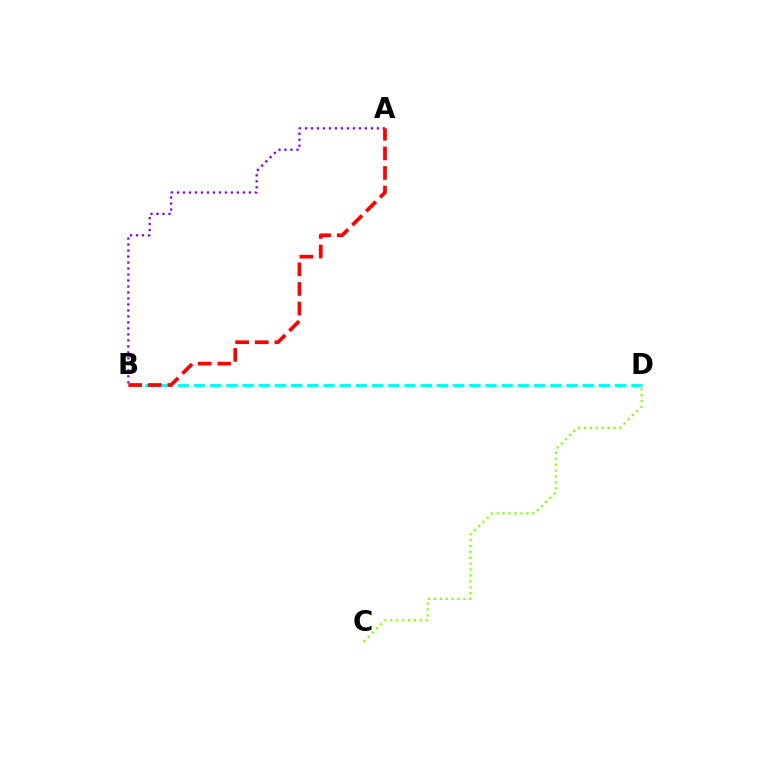{('C', 'D'): [{'color': '#84ff00', 'line_style': 'dotted', 'thickness': 1.61}], ('B', 'D'): [{'color': '#00fff6', 'line_style': 'dashed', 'thickness': 2.2}], ('A', 'B'): [{'color': '#7200ff', 'line_style': 'dotted', 'thickness': 1.63}, {'color': '#ff0000', 'line_style': 'dashed', 'thickness': 2.66}]}